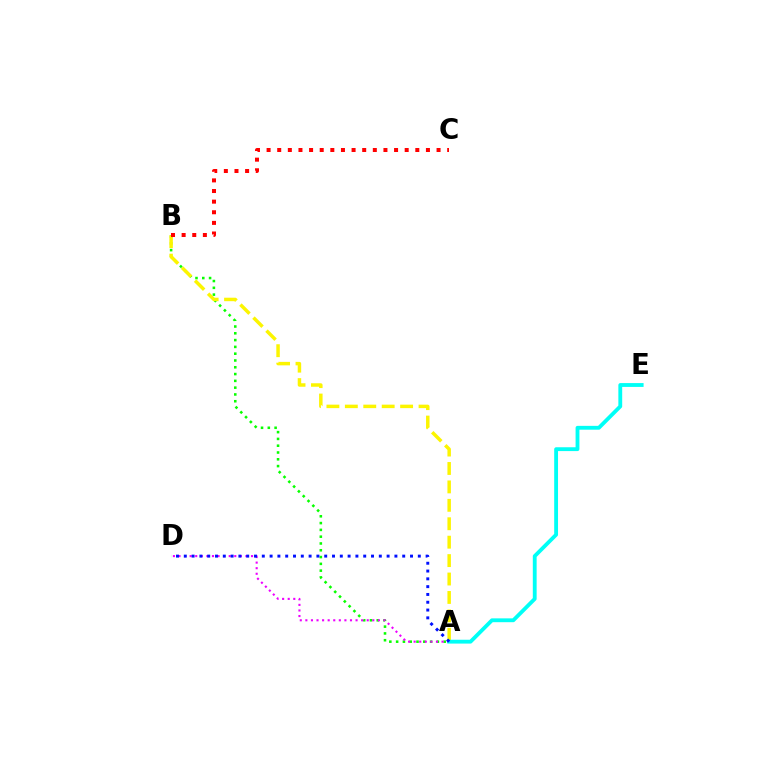{('A', 'B'): [{'color': '#08ff00', 'line_style': 'dotted', 'thickness': 1.85}, {'color': '#fcf500', 'line_style': 'dashed', 'thickness': 2.5}], ('A', 'D'): [{'color': '#ee00ff', 'line_style': 'dotted', 'thickness': 1.52}, {'color': '#0010ff', 'line_style': 'dotted', 'thickness': 2.12}], ('A', 'E'): [{'color': '#00fff6', 'line_style': 'solid', 'thickness': 2.76}], ('B', 'C'): [{'color': '#ff0000', 'line_style': 'dotted', 'thickness': 2.89}]}